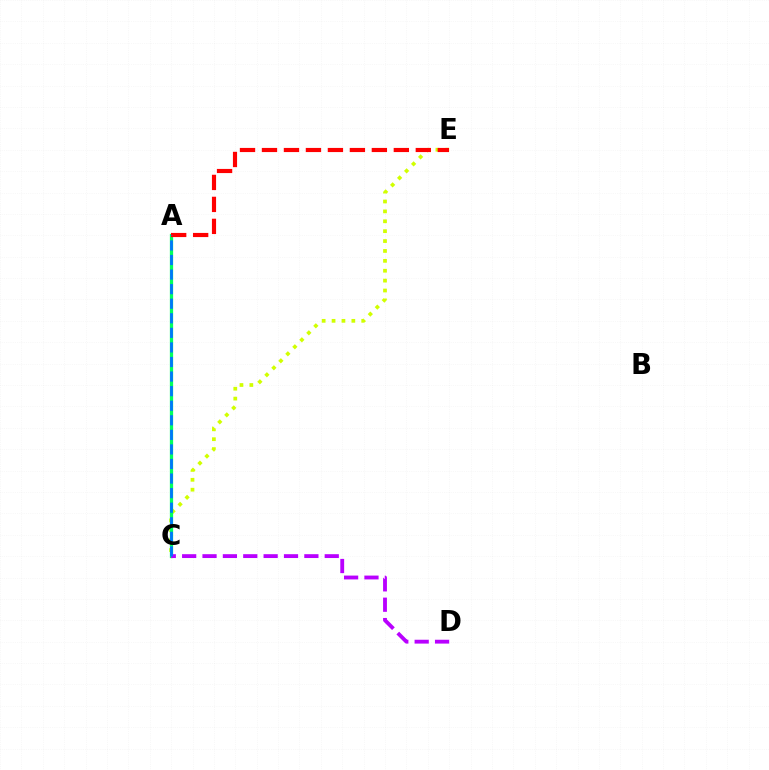{('C', 'E'): [{'color': '#d1ff00', 'line_style': 'dotted', 'thickness': 2.69}], ('A', 'C'): [{'color': '#00ff5c', 'line_style': 'solid', 'thickness': 2.35}, {'color': '#0074ff', 'line_style': 'dashed', 'thickness': 1.98}], ('A', 'E'): [{'color': '#ff0000', 'line_style': 'dashed', 'thickness': 2.99}], ('C', 'D'): [{'color': '#b900ff', 'line_style': 'dashed', 'thickness': 2.77}]}